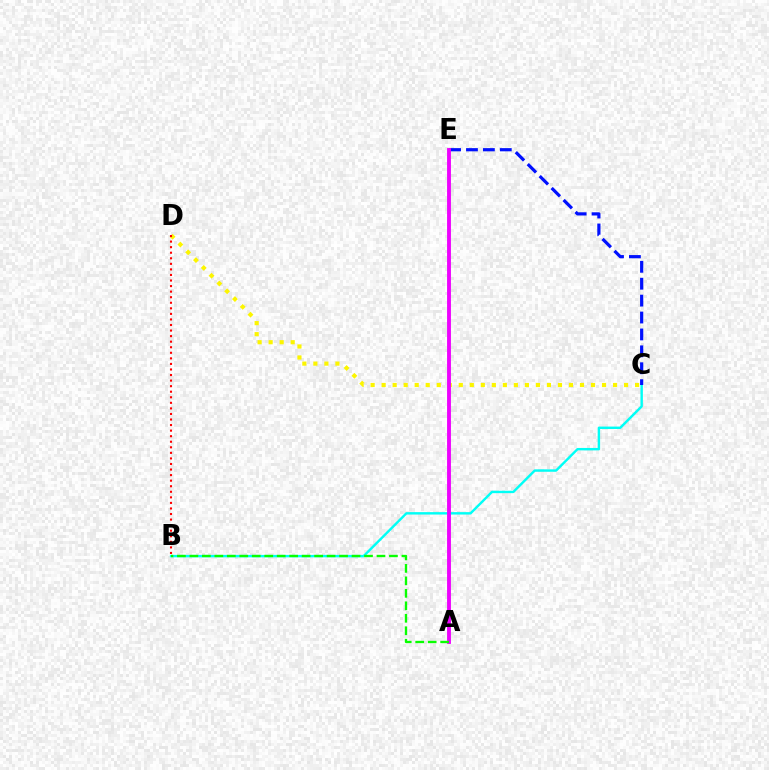{('B', 'C'): [{'color': '#00fff6', 'line_style': 'solid', 'thickness': 1.74}], ('C', 'D'): [{'color': '#fcf500', 'line_style': 'dotted', 'thickness': 2.99}], ('C', 'E'): [{'color': '#0010ff', 'line_style': 'dashed', 'thickness': 2.3}], ('B', 'D'): [{'color': '#ff0000', 'line_style': 'dotted', 'thickness': 1.51}], ('A', 'E'): [{'color': '#ee00ff', 'line_style': 'solid', 'thickness': 2.78}], ('A', 'B'): [{'color': '#08ff00', 'line_style': 'dashed', 'thickness': 1.69}]}